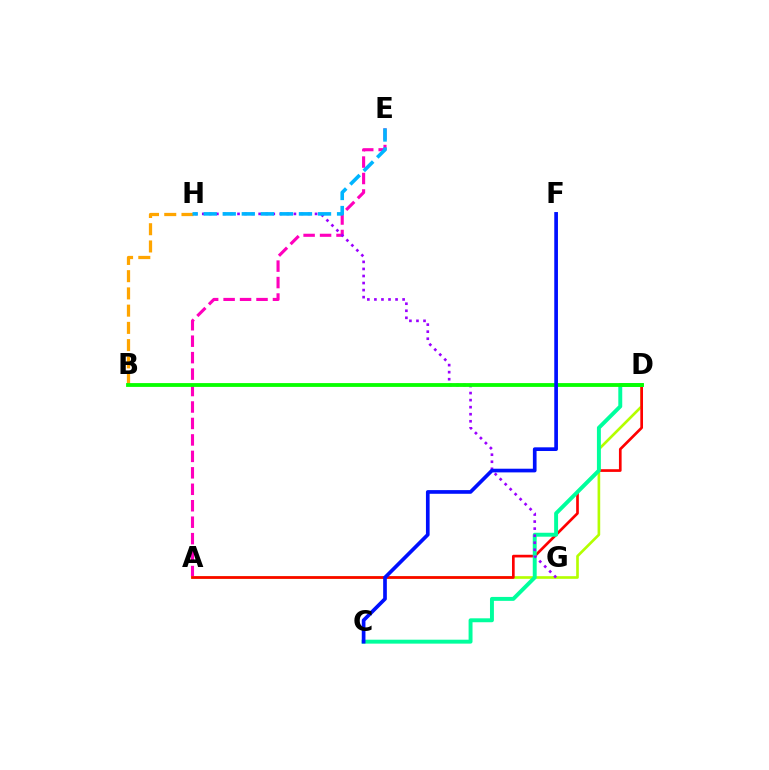{('A', 'E'): [{'color': '#ff00bd', 'line_style': 'dashed', 'thickness': 2.24}], ('A', 'D'): [{'color': '#b3ff00', 'line_style': 'solid', 'thickness': 1.91}, {'color': '#ff0000', 'line_style': 'solid', 'thickness': 1.93}], ('B', 'H'): [{'color': '#ffa500', 'line_style': 'dashed', 'thickness': 2.34}], ('C', 'D'): [{'color': '#00ff9d', 'line_style': 'solid', 'thickness': 2.83}], ('G', 'H'): [{'color': '#9b00ff', 'line_style': 'dotted', 'thickness': 1.92}], ('B', 'D'): [{'color': '#08ff00', 'line_style': 'solid', 'thickness': 2.74}], ('E', 'H'): [{'color': '#00b5ff', 'line_style': 'dashed', 'thickness': 2.59}], ('C', 'F'): [{'color': '#0010ff', 'line_style': 'solid', 'thickness': 2.65}]}